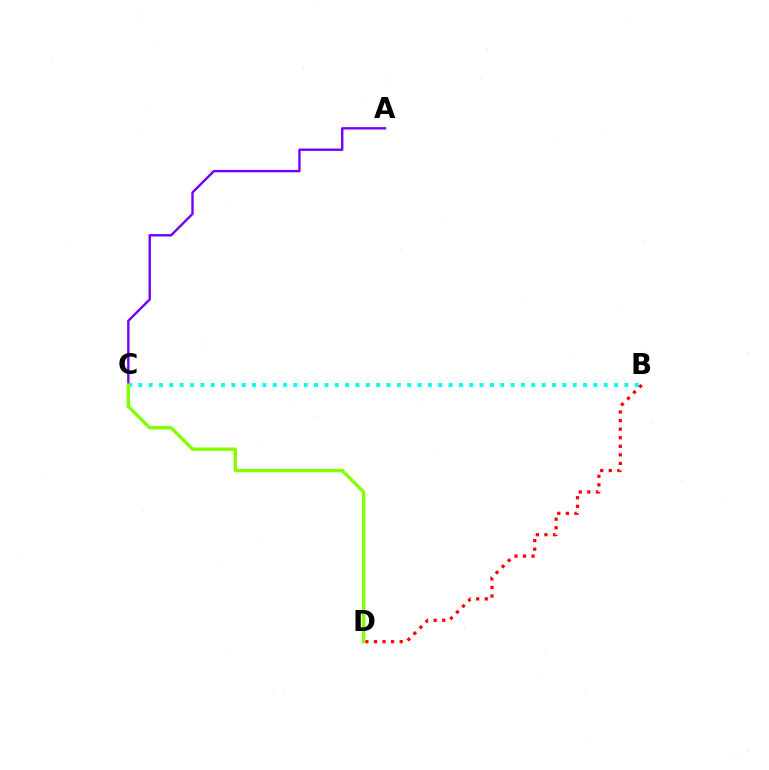{('B', 'C'): [{'color': '#00fff6', 'line_style': 'dotted', 'thickness': 2.81}], ('A', 'C'): [{'color': '#7200ff', 'line_style': 'solid', 'thickness': 1.72}], ('B', 'D'): [{'color': '#ff0000', 'line_style': 'dotted', 'thickness': 2.33}], ('C', 'D'): [{'color': '#84ff00', 'line_style': 'solid', 'thickness': 2.45}]}